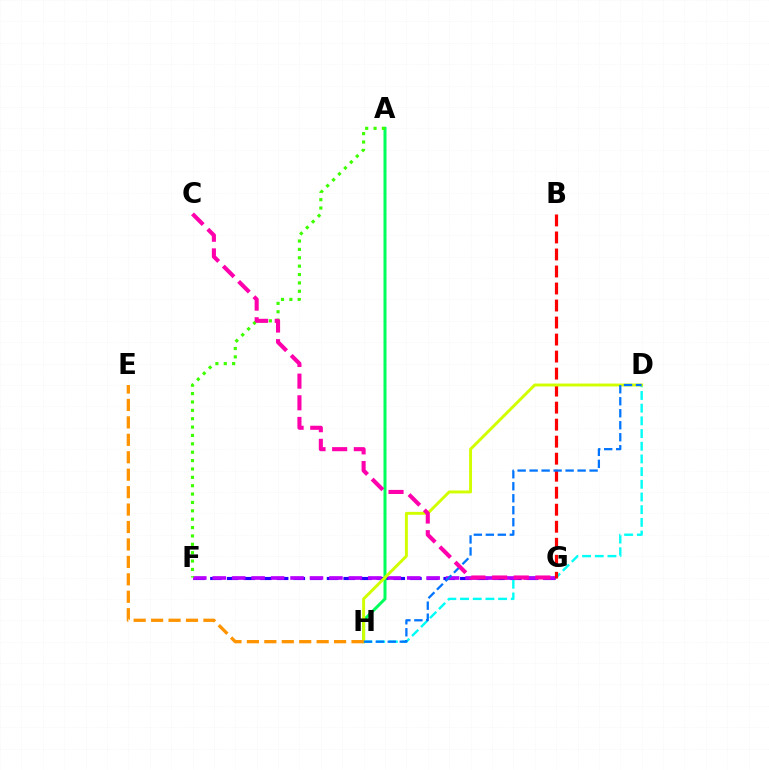{('F', 'G'): [{'color': '#2500ff', 'line_style': 'dashed', 'thickness': 2.26}, {'color': '#b900ff', 'line_style': 'dashed', 'thickness': 2.64}], ('D', 'H'): [{'color': '#00fff6', 'line_style': 'dashed', 'thickness': 1.72}, {'color': '#d1ff00', 'line_style': 'solid', 'thickness': 2.11}, {'color': '#0074ff', 'line_style': 'dashed', 'thickness': 1.63}], ('B', 'G'): [{'color': '#ff0000', 'line_style': 'dashed', 'thickness': 2.31}], ('A', 'H'): [{'color': '#00ff5c', 'line_style': 'solid', 'thickness': 2.16}], ('A', 'F'): [{'color': '#3dff00', 'line_style': 'dotted', 'thickness': 2.27}], ('E', 'H'): [{'color': '#ff9400', 'line_style': 'dashed', 'thickness': 2.37}], ('C', 'G'): [{'color': '#ff00ac', 'line_style': 'dashed', 'thickness': 2.94}]}